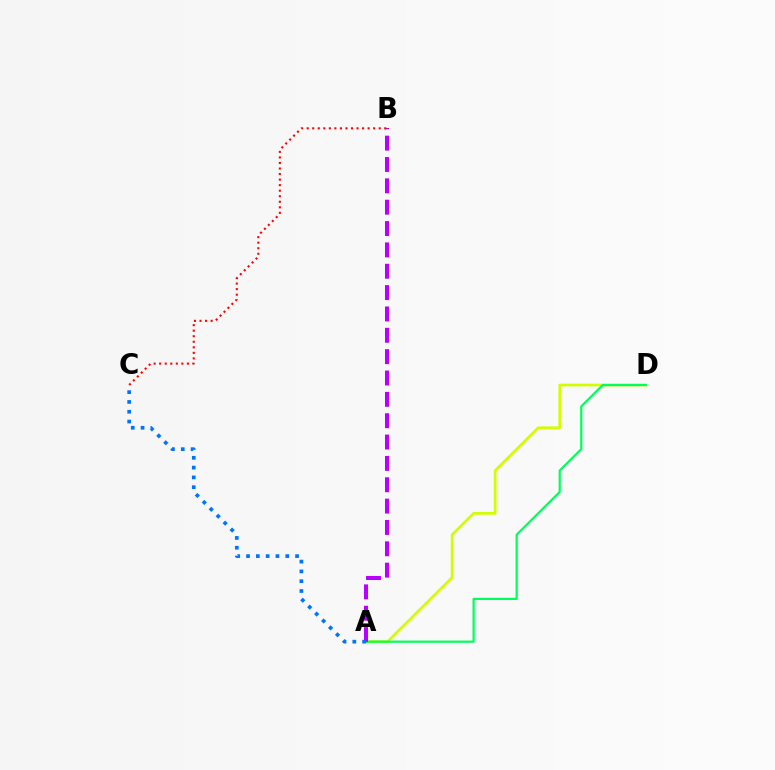{('A', 'D'): [{'color': '#d1ff00', 'line_style': 'solid', 'thickness': 1.95}, {'color': '#00ff5c', 'line_style': 'solid', 'thickness': 1.58}], ('A', 'B'): [{'color': '#b900ff', 'line_style': 'dashed', 'thickness': 2.9}], ('B', 'C'): [{'color': '#ff0000', 'line_style': 'dotted', 'thickness': 1.51}], ('A', 'C'): [{'color': '#0074ff', 'line_style': 'dotted', 'thickness': 2.66}]}